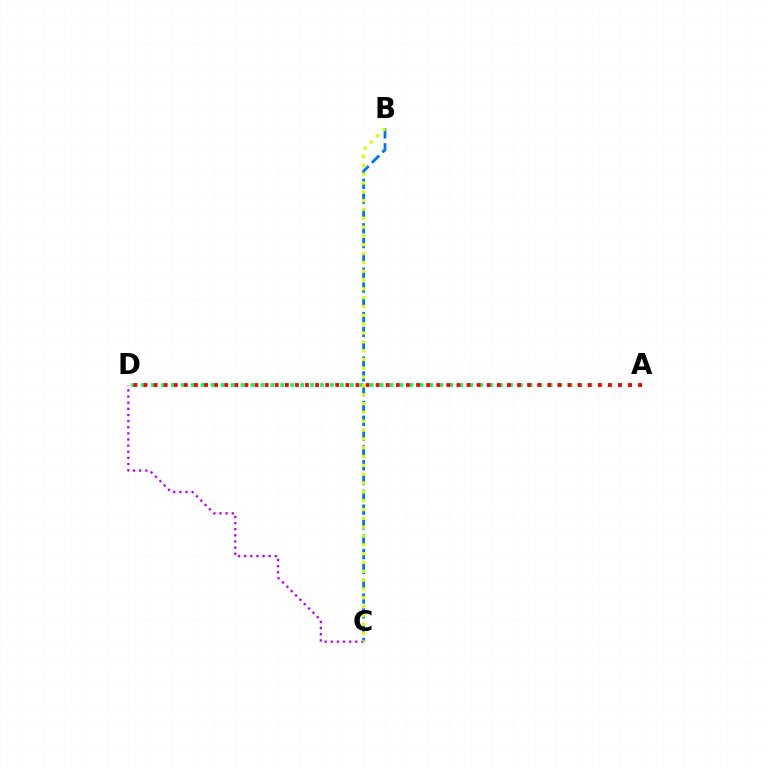{('C', 'D'): [{'color': '#b900ff', 'line_style': 'dotted', 'thickness': 1.67}], ('A', 'D'): [{'color': '#00ff5c', 'line_style': 'dotted', 'thickness': 2.7}, {'color': '#ff0000', 'line_style': 'dotted', 'thickness': 2.74}], ('B', 'C'): [{'color': '#0074ff', 'line_style': 'dashed', 'thickness': 2.01}, {'color': '#d1ff00', 'line_style': 'dotted', 'thickness': 2.4}]}